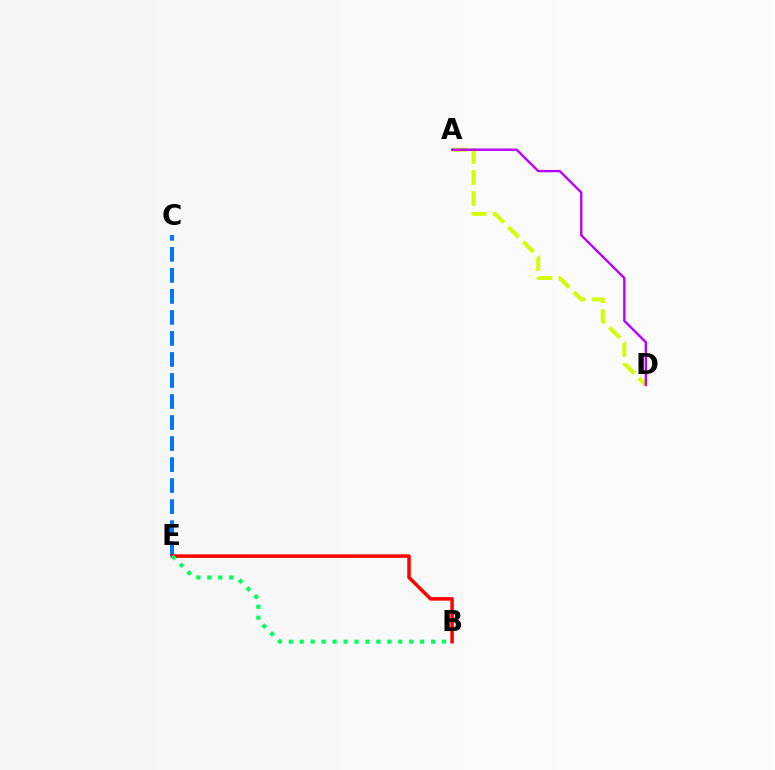{('A', 'D'): [{'color': '#d1ff00', 'line_style': 'dashed', 'thickness': 2.85}, {'color': '#b900ff', 'line_style': 'solid', 'thickness': 1.7}], ('C', 'E'): [{'color': '#0074ff', 'line_style': 'dashed', 'thickness': 2.86}], ('B', 'E'): [{'color': '#ff0000', 'line_style': 'solid', 'thickness': 2.53}, {'color': '#00ff5c', 'line_style': 'dotted', 'thickness': 2.98}]}